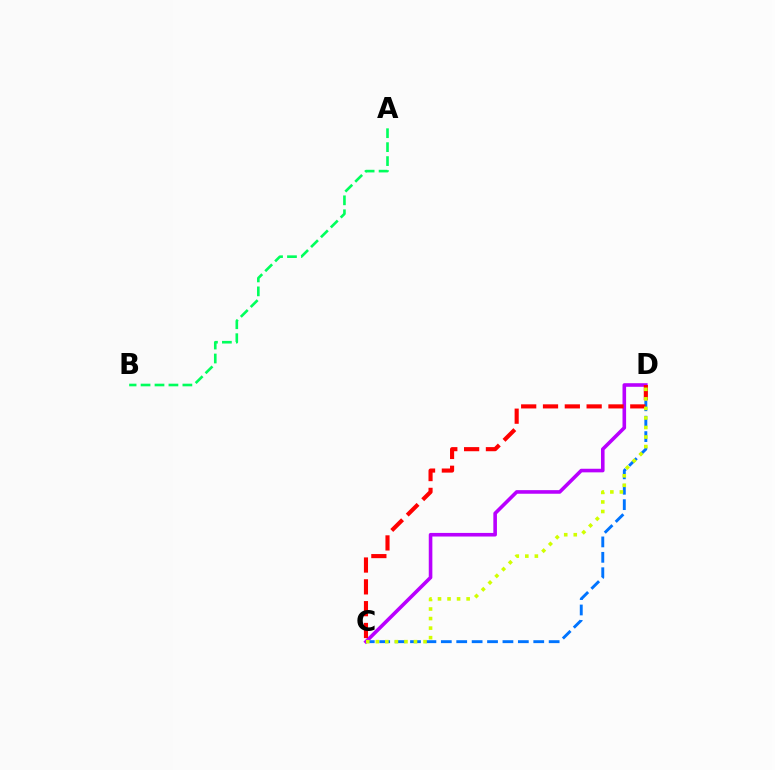{('C', 'D'): [{'color': '#0074ff', 'line_style': 'dashed', 'thickness': 2.09}, {'color': '#b900ff', 'line_style': 'solid', 'thickness': 2.59}, {'color': '#ff0000', 'line_style': 'dashed', 'thickness': 2.96}, {'color': '#d1ff00', 'line_style': 'dotted', 'thickness': 2.59}], ('A', 'B'): [{'color': '#00ff5c', 'line_style': 'dashed', 'thickness': 1.89}]}